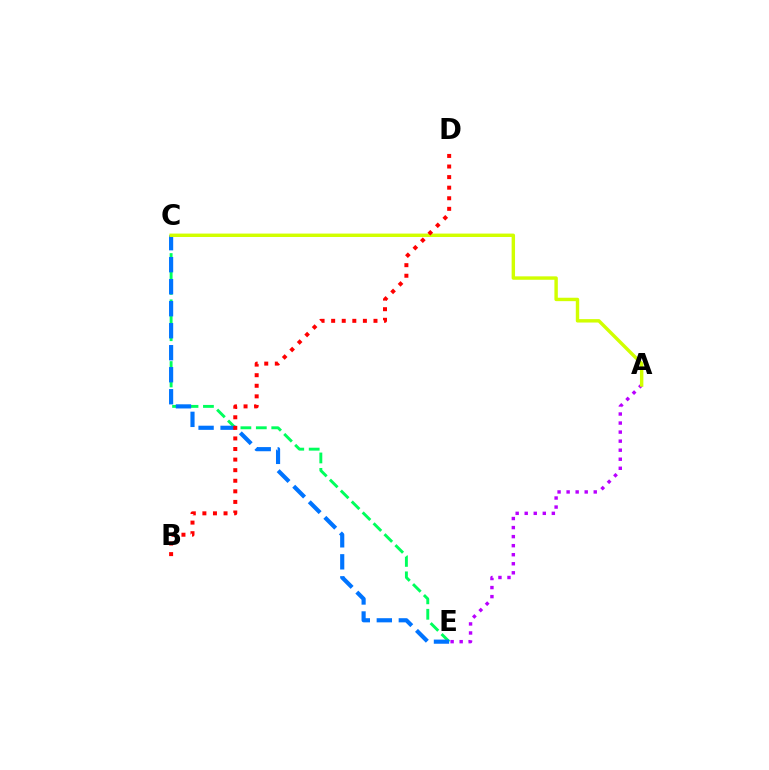{('C', 'E'): [{'color': '#00ff5c', 'line_style': 'dashed', 'thickness': 2.1}, {'color': '#0074ff', 'line_style': 'dashed', 'thickness': 2.99}], ('A', 'E'): [{'color': '#b900ff', 'line_style': 'dotted', 'thickness': 2.46}], ('A', 'C'): [{'color': '#d1ff00', 'line_style': 'solid', 'thickness': 2.46}], ('B', 'D'): [{'color': '#ff0000', 'line_style': 'dotted', 'thickness': 2.87}]}